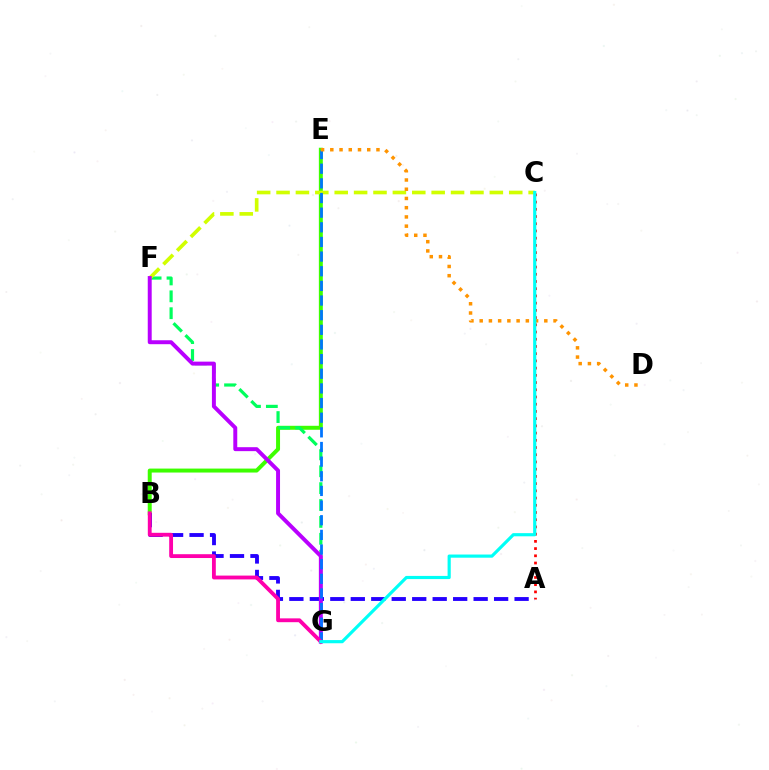{('A', 'C'): [{'color': '#ff0000', 'line_style': 'dotted', 'thickness': 1.96}], ('B', 'E'): [{'color': '#3dff00', 'line_style': 'solid', 'thickness': 2.86}], ('F', 'G'): [{'color': '#00ff5c', 'line_style': 'dashed', 'thickness': 2.29}, {'color': '#b900ff', 'line_style': 'solid', 'thickness': 2.84}], ('A', 'B'): [{'color': '#2500ff', 'line_style': 'dashed', 'thickness': 2.78}], ('C', 'F'): [{'color': '#d1ff00', 'line_style': 'dashed', 'thickness': 2.63}], ('E', 'G'): [{'color': '#0074ff', 'line_style': 'dashed', 'thickness': 1.99}], ('D', 'E'): [{'color': '#ff9400', 'line_style': 'dotted', 'thickness': 2.51}], ('B', 'G'): [{'color': '#ff00ac', 'line_style': 'solid', 'thickness': 2.76}], ('C', 'G'): [{'color': '#00fff6', 'line_style': 'solid', 'thickness': 2.28}]}